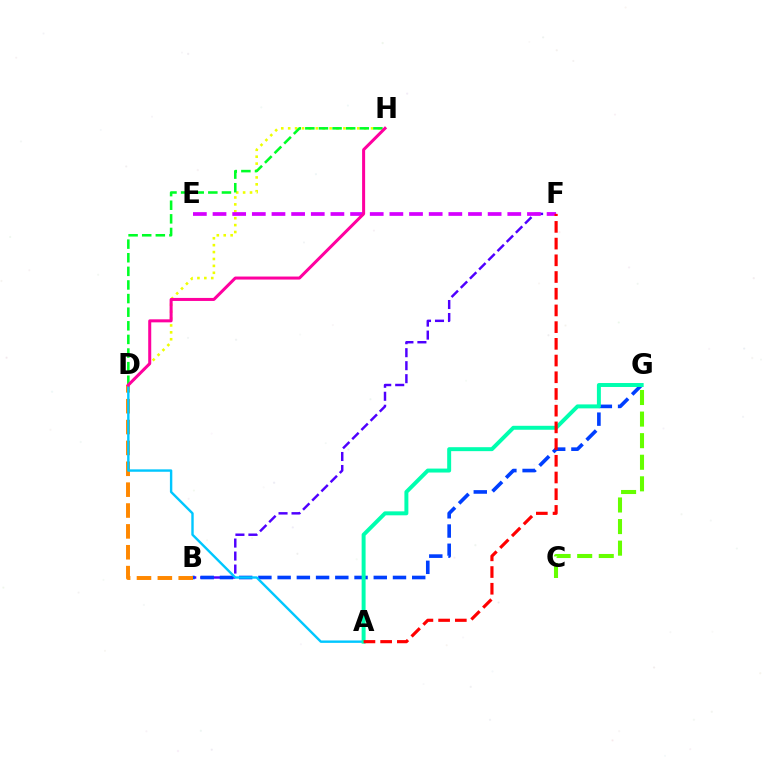{('C', 'G'): [{'color': '#66ff00', 'line_style': 'dashed', 'thickness': 2.93}], ('D', 'H'): [{'color': '#eeff00', 'line_style': 'dotted', 'thickness': 1.88}, {'color': '#00ff27', 'line_style': 'dashed', 'thickness': 1.85}, {'color': '#ff00a0', 'line_style': 'solid', 'thickness': 2.18}], ('B', 'F'): [{'color': '#4f00ff', 'line_style': 'dashed', 'thickness': 1.77}], ('E', 'F'): [{'color': '#d600ff', 'line_style': 'dashed', 'thickness': 2.67}], ('B', 'G'): [{'color': '#003fff', 'line_style': 'dashed', 'thickness': 2.61}], ('B', 'D'): [{'color': '#ff8800', 'line_style': 'dashed', 'thickness': 2.83}], ('A', 'D'): [{'color': '#00c7ff', 'line_style': 'solid', 'thickness': 1.73}], ('A', 'G'): [{'color': '#00ffaf', 'line_style': 'solid', 'thickness': 2.85}], ('A', 'F'): [{'color': '#ff0000', 'line_style': 'dashed', 'thickness': 2.27}]}